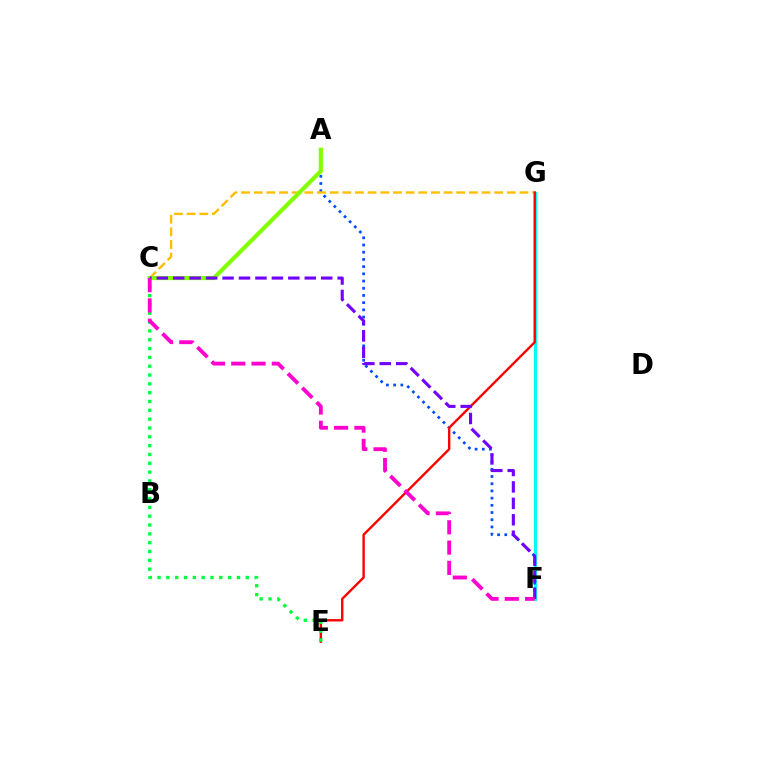{('F', 'G'): [{'color': '#00fff6', 'line_style': 'solid', 'thickness': 2.26}], ('A', 'F'): [{'color': '#004bff', 'line_style': 'dotted', 'thickness': 1.96}], ('C', 'G'): [{'color': '#ffbd00', 'line_style': 'dashed', 'thickness': 1.72}], ('A', 'C'): [{'color': '#84ff00', 'line_style': 'solid', 'thickness': 2.98}], ('E', 'G'): [{'color': '#ff0000', 'line_style': 'solid', 'thickness': 1.72}], ('C', 'F'): [{'color': '#7200ff', 'line_style': 'dashed', 'thickness': 2.23}, {'color': '#ff00cf', 'line_style': 'dashed', 'thickness': 2.76}], ('C', 'E'): [{'color': '#00ff39', 'line_style': 'dotted', 'thickness': 2.4}]}